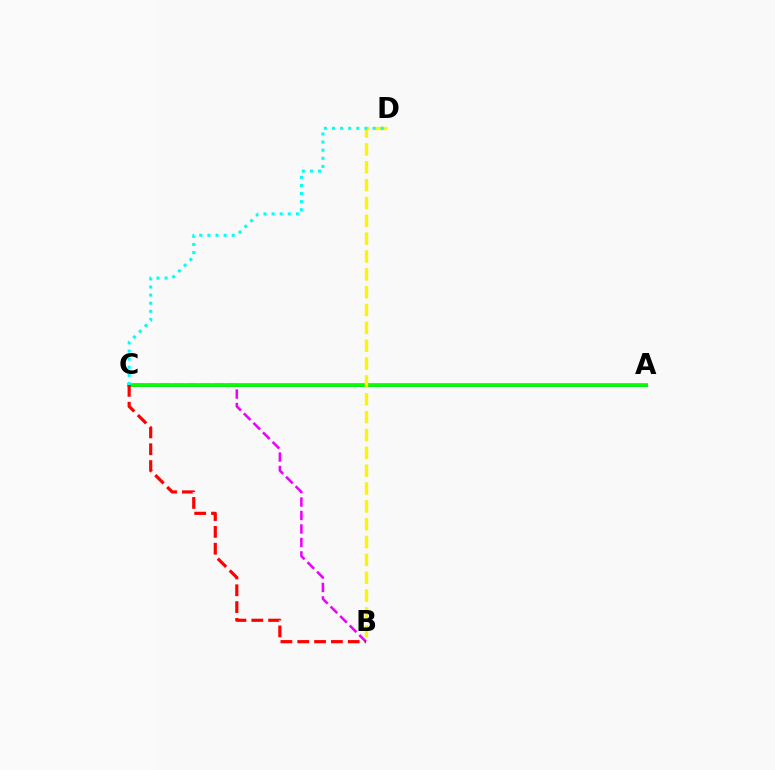{('A', 'C'): [{'color': '#0010ff', 'line_style': 'solid', 'thickness': 1.86}, {'color': '#08ff00', 'line_style': 'solid', 'thickness': 2.69}], ('B', 'C'): [{'color': '#ee00ff', 'line_style': 'dashed', 'thickness': 1.83}, {'color': '#ff0000', 'line_style': 'dashed', 'thickness': 2.29}], ('B', 'D'): [{'color': '#fcf500', 'line_style': 'dashed', 'thickness': 2.42}], ('C', 'D'): [{'color': '#00fff6', 'line_style': 'dotted', 'thickness': 2.2}]}